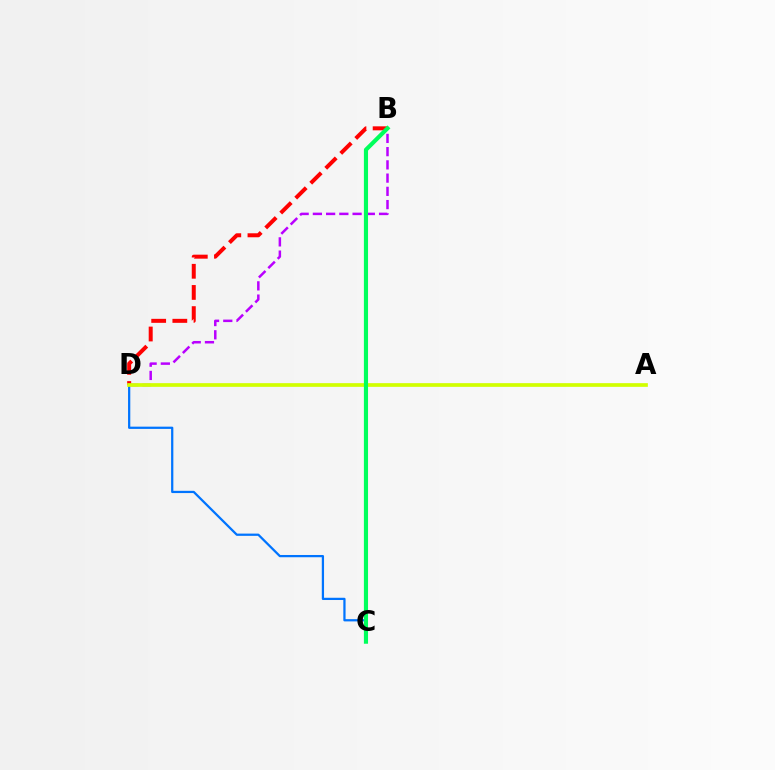{('B', 'D'): [{'color': '#b900ff', 'line_style': 'dashed', 'thickness': 1.8}, {'color': '#ff0000', 'line_style': 'dashed', 'thickness': 2.87}], ('C', 'D'): [{'color': '#0074ff', 'line_style': 'solid', 'thickness': 1.62}], ('A', 'D'): [{'color': '#d1ff00', 'line_style': 'solid', 'thickness': 2.66}], ('B', 'C'): [{'color': '#00ff5c', 'line_style': 'solid', 'thickness': 2.98}]}